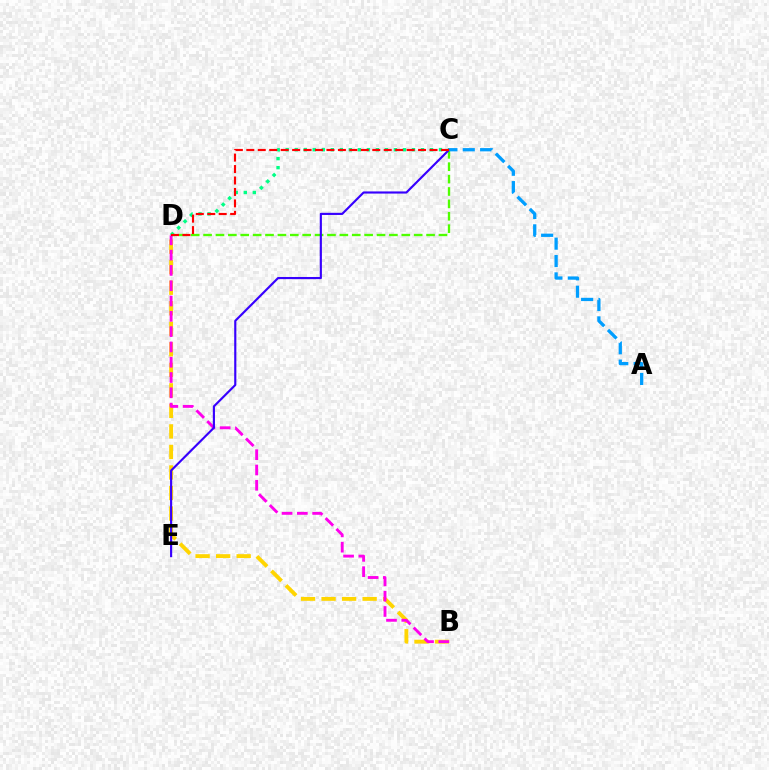{('B', 'D'): [{'color': '#ffd500', 'line_style': 'dashed', 'thickness': 2.79}, {'color': '#ff00ed', 'line_style': 'dashed', 'thickness': 2.08}], ('C', 'D'): [{'color': '#00ff86', 'line_style': 'dotted', 'thickness': 2.45}, {'color': '#4fff00', 'line_style': 'dashed', 'thickness': 1.68}, {'color': '#ff0000', 'line_style': 'dashed', 'thickness': 1.56}], ('C', 'E'): [{'color': '#3700ff', 'line_style': 'solid', 'thickness': 1.55}], ('A', 'C'): [{'color': '#009eff', 'line_style': 'dashed', 'thickness': 2.36}]}